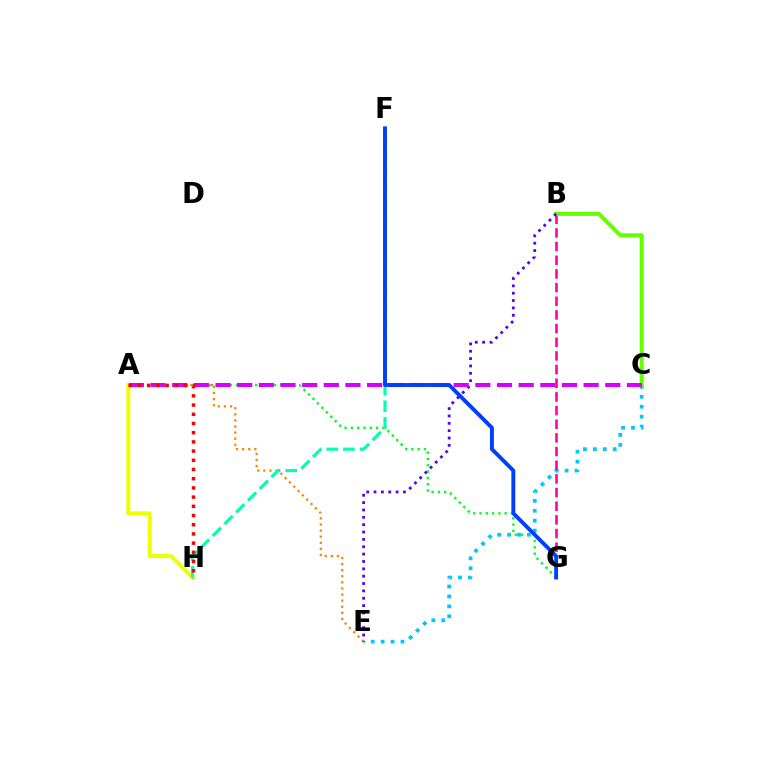{('A', 'G'): [{'color': '#00ff27', 'line_style': 'dotted', 'thickness': 1.71}], ('C', 'E'): [{'color': '#00c7ff', 'line_style': 'dotted', 'thickness': 2.7}], ('B', 'G'): [{'color': '#ff00a0', 'line_style': 'dashed', 'thickness': 1.86}], ('B', 'C'): [{'color': '#66ff00', 'line_style': 'solid', 'thickness': 2.92}], ('A', 'H'): [{'color': '#eeff00', 'line_style': 'solid', 'thickness': 2.87}, {'color': '#ff0000', 'line_style': 'dotted', 'thickness': 2.5}], ('A', 'E'): [{'color': '#ff8800', 'line_style': 'dotted', 'thickness': 1.66}], ('F', 'H'): [{'color': '#00ffaf', 'line_style': 'dashed', 'thickness': 2.26}], ('B', 'E'): [{'color': '#4f00ff', 'line_style': 'dotted', 'thickness': 2.0}], ('A', 'C'): [{'color': '#d600ff', 'line_style': 'dashed', 'thickness': 2.94}], ('F', 'G'): [{'color': '#003fff', 'line_style': 'solid', 'thickness': 2.81}]}